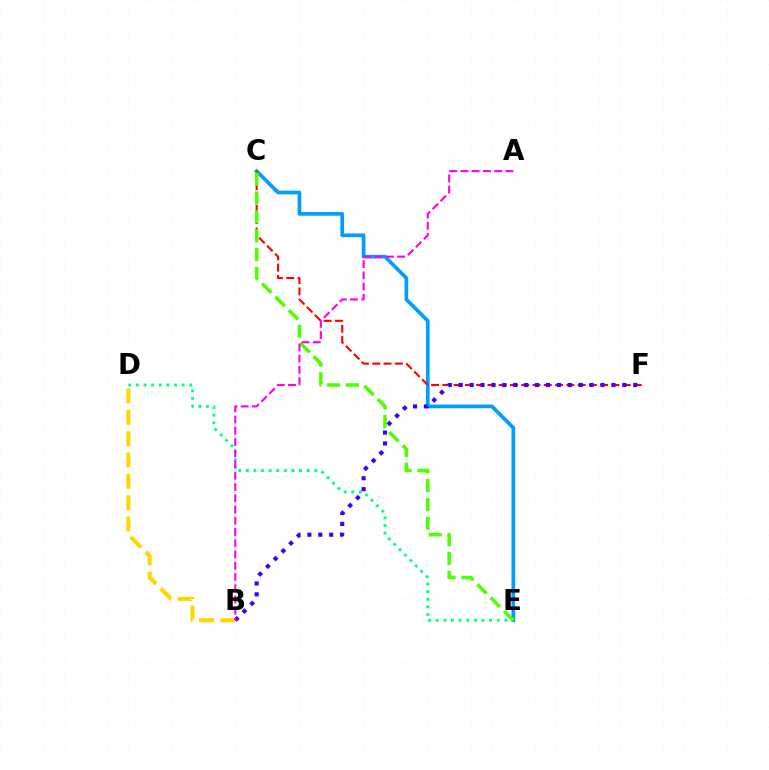{('C', 'E'): [{'color': '#009eff', 'line_style': 'solid', 'thickness': 2.66}, {'color': '#4fff00', 'line_style': 'dashed', 'thickness': 2.56}], ('D', 'E'): [{'color': '#00ff86', 'line_style': 'dotted', 'thickness': 2.07}], ('B', 'D'): [{'color': '#ffd500', 'line_style': 'dashed', 'thickness': 2.9}], ('C', 'F'): [{'color': '#ff0000', 'line_style': 'dashed', 'thickness': 1.53}], ('B', 'F'): [{'color': '#3700ff', 'line_style': 'dotted', 'thickness': 2.96}], ('A', 'B'): [{'color': '#ff00ed', 'line_style': 'dashed', 'thickness': 1.53}]}